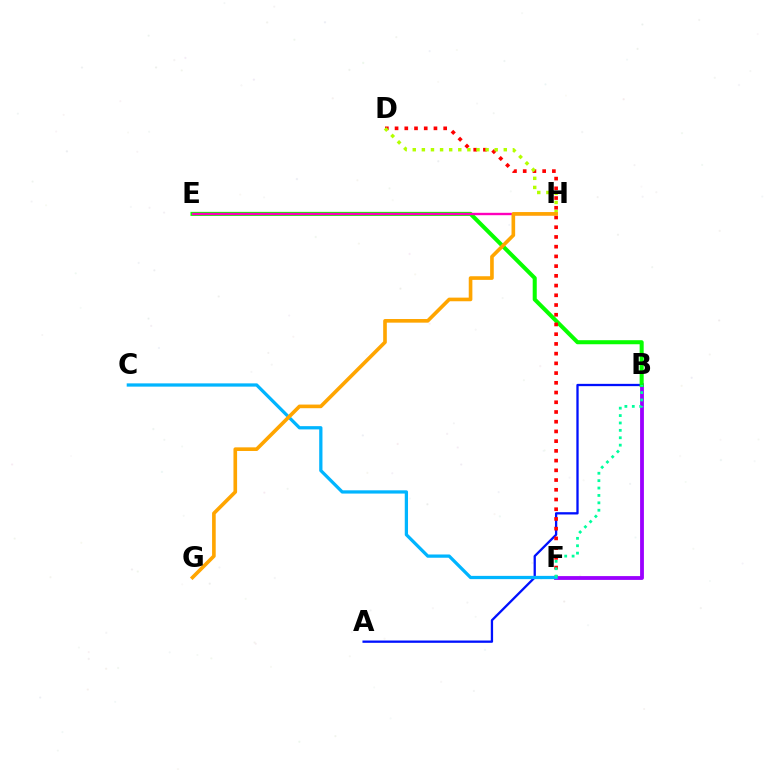{('A', 'B'): [{'color': '#0010ff', 'line_style': 'solid', 'thickness': 1.66}], ('B', 'F'): [{'color': '#9b00ff', 'line_style': 'solid', 'thickness': 2.74}, {'color': '#00ff9d', 'line_style': 'dotted', 'thickness': 2.01}], ('B', 'E'): [{'color': '#08ff00', 'line_style': 'solid', 'thickness': 2.91}], ('E', 'H'): [{'color': '#ff00bd', 'line_style': 'solid', 'thickness': 1.71}], ('D', 'F'): [{'color': '#ff0000', 'line_style': 'dotted', 'thickness': 2.64}], ('C', 'F'): [{'color': '#00b5ff', 'line_style': 'solid', 'thickness': 2.35}], ('D', 'H'): [{'color': '#b3ff00', 'line_style': 'dotted', 'thickness': 2.47}], ('G', 'H'): [{'color': '#ffa500', 'line_style': 'solid', 'thickness': 2.62}]}